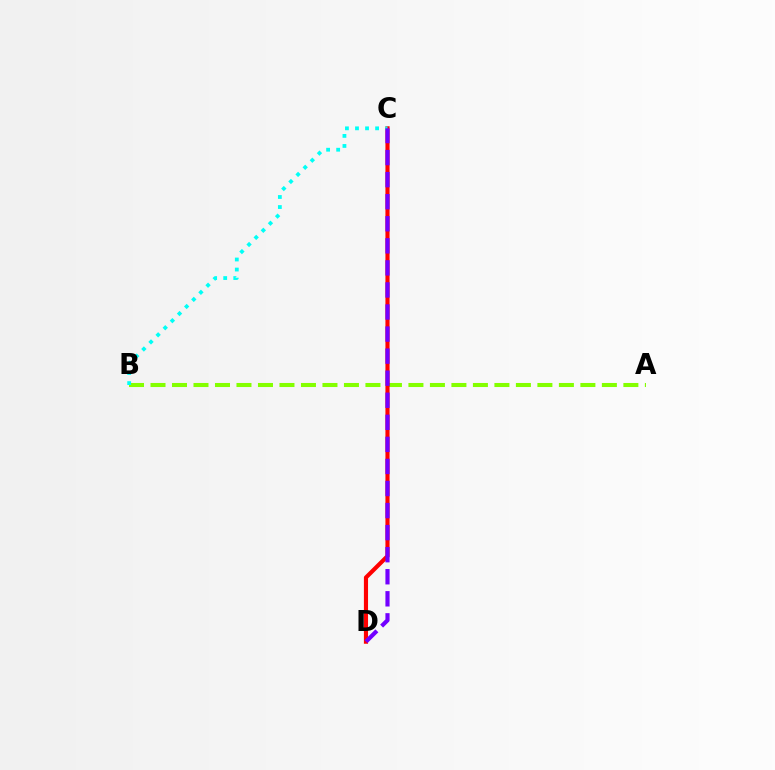{('A', 'B'): [{'color': '#84ff00', 'line_style': 'dashed', 'thickness': 2.92}], ('C', 'D'): [{'color': '#ff0000', 'line_style': 'solid', 'thickness': 2.98}, {'color': '#7200ff', 'line_style': 'dashed', 'thickness': 3.0}], ('B', 'C'): [{'color': '#00fff6', 'line_style': 'dotted', 'thickness': 2.73}]}